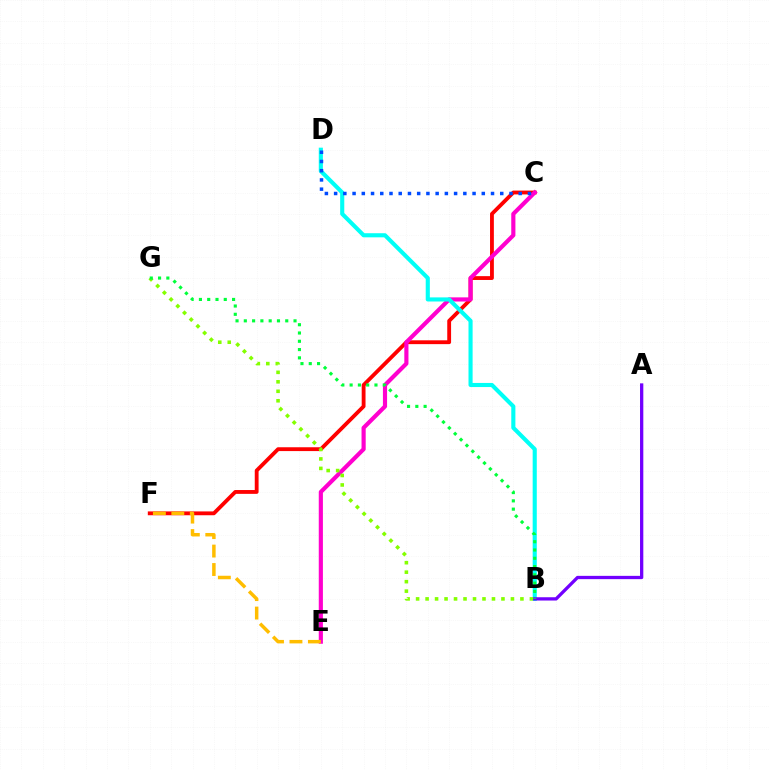{('C', 'F'): [{'color': '#ff0000', 'line_style': 'solid', 'thickness': 2.76}], ('C', 'E'): [{'color': '#ff00cf', 'line_style': 'solid', 'thickness': 2.99}], ('B', 'D'): [{'color': '#00fff6', 'line_style': 'solid', 'thickness': 2.96}], ('E', 'F'): [{'color': '#ffbd00', 'line_style': 'dashed', 'thickness': 2.51}], ('C', 'D'): [{'color': '#004bff', 'line_style': 'dotted', 'thickness': 2.51}], ('B', 'G'): [{'color': '#84ff00', 'line_style': 'dotted', 'thickness': 2.58}, {'color': '#00ff39', 'line_style': 'dotted', 'thickness': 2.25}], ('A', 'B'): [{'color': '#7200ff', 'line_style': 'solid', 'thickness': 2.37}]}